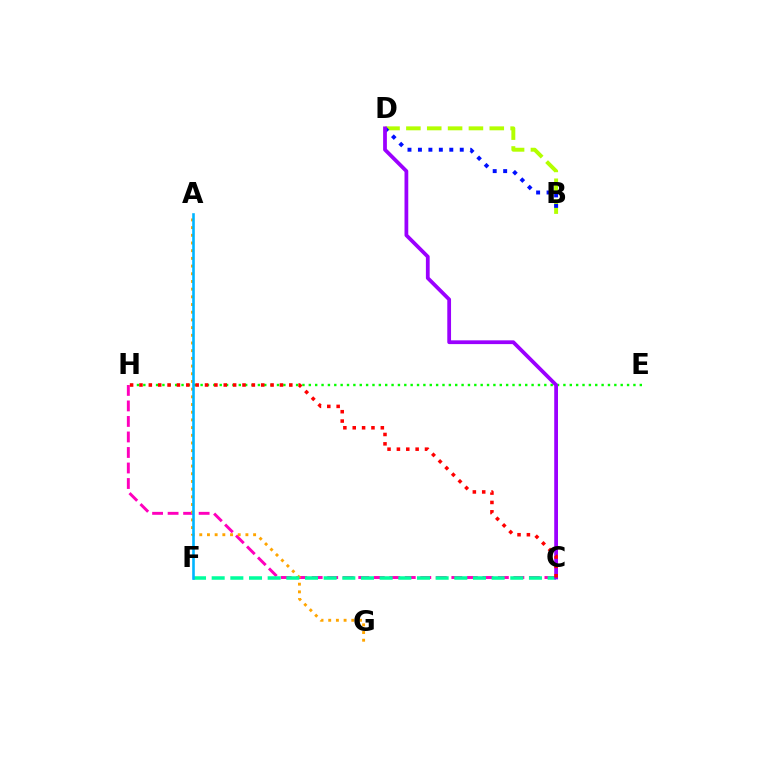{('B', 'D'): [{'color': '#b3ff00', 'line_style': 'dashed', 'thickness': 2.83}, {'color': '#0010ff', 'line_style': 'dotted', 'thickness': 2.84}], ('C', 'H'): [{'color': '#ff00bd', 'line_style': 'dashed', 'thickness': 2.11}, {'color': '#ff0000', 'line_style': 'dotted', 'thickness': 2.54}], ('A', 'G'): [{'color': '#ffa500', 'line_style': 'dotted', 'thickness': 2.09}], ('E', 'H'): [{'color': '#08ff00', 'line_style': 'dotted', 'thickness': 1.73}], ('C', 'F'): [{'color': '#00ff9d', 'line_style': 'dashed', 'thickness': 2.54}], ('A', 'F'): [{'color': '#00b5ff', 'line_style': 'solid', 'thickness': 1.87}], ('C', 'D'): [{'color': '#9b00ff', 'line_style': 'solid', 'thickness': 2.71}]}